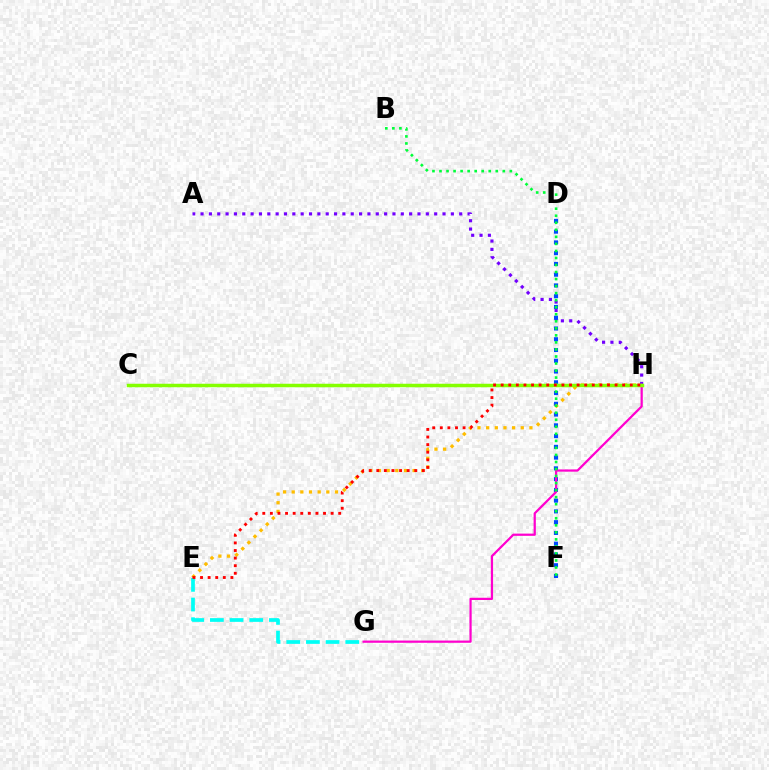{('A', 'H'): [{'color': '#7200ff', 'line_style': 'dotted', 'thickness': 2.27}], ('D', 'F'): [{'color': '#004bff', 'line_style': 'dotted', 'thickness': 2.92}], ('E', 'H'): [{'color': '#ffbd00', 'line_style': 'dotted', 'thickness': 2.35}, {'color': '#ff0000', 'line_style': 'dotted', 'thickness': 2.06}], ('G', 'H'): [{'color': '#ff00cf', 'line_style': 'solid', 'thickness': 1.61}], ('B', 'F'): [{'color': '#00ff39', 'line_style': 'dotted', 'thickness': 1.91}], ('E', 'G'): [{'color': '#00fff6', 'line_style': 'dashed', 'thickness': 2.67}], ('C', 'H'): [{'color': '#84ff00', 'line_style': 'solid', 'thickness': 2.51}]}